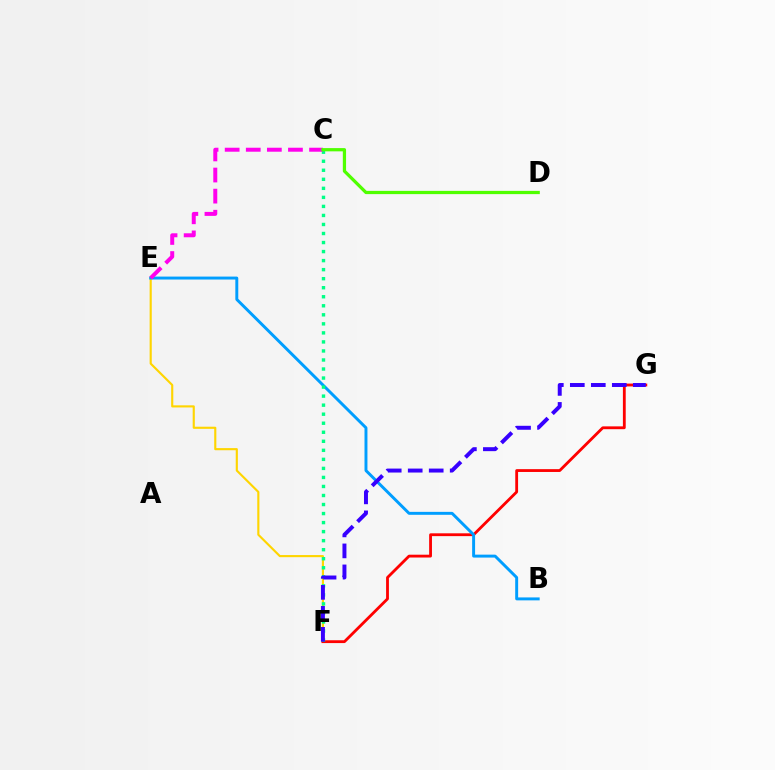{('E', 'F'): [{'color': '#ffd500', 'line_style': 'solid', 'thickness': 1.53}], ('F', 'G'): [{'color': '#ff0000', 'line_style': 'solid', 'thickness': 2.03}, {'color': '#3700ff', 'line_style': 'dashed', 'thickness': 2.85}], ('B', 'E'): [{'color': '#009eff', 'line_style': 'solid', 'thickness': 2.12}], ('C', 'F'): [{'color': '#00ff86', 'line_style': 'dotted', 'thickness': 2.45}], ('C', 'E'): [{'color': '#ff00ed', 'line_style': 'dashed', 'thickness': 2.87}], ('C', 'D'): [{'color': '#4fff00', 'line_style': 'solid', 'thickness': 2.33}]}